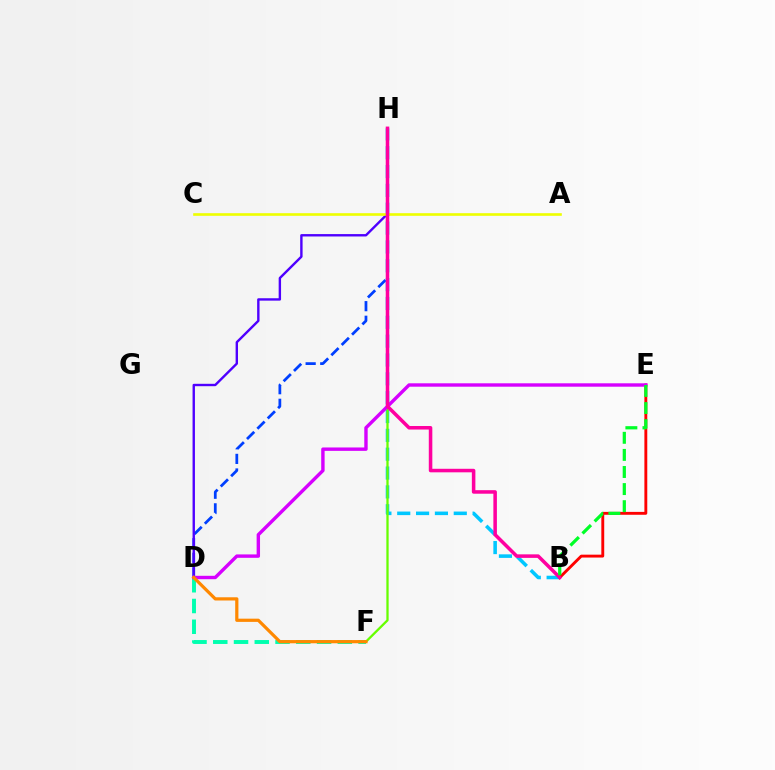{('B', 'H'): [{'color': '#00c7ff', 'line_style': 'dashed', 'thickness': 2.56}, {'color': '#ff00a0', 'line_style': 'solid', 'thickness': 2.54}], ('D', 'H'): [{'color': '#003fff', 'line_style': 'dashed', 'thickness': 1.98}, {'color': '#4f00ff', 'line_style': 'solid', 'thickness': 1.72}], ('F', 'H'): [{'color': '#66ff00', 'line_style': 'solid', 'thickness': 1.65}], ('D', 'F'): [{'color': '#00ffaf', 'line_style': 'dashed', 'thickness': 2.82}, {'color': '#ff8800', 'line_style': 'solid', 'thickness': 2.31}], ('B', 'E'): [{'color': '#ff0000', 'line_style': 'solid', 'thickness': 2.08}, {'color': '#00ff27', 'line_style': 'dashed', 'thickness': 2.32}], ('D', 'E'): [{'color': '#d600ff', 'line_style': 'solid', 'thickness': 2.45}], ('A', 'C'): [{'color': '#eeff00', 'line_style': 'solid', 'thickness': 1.89}]}